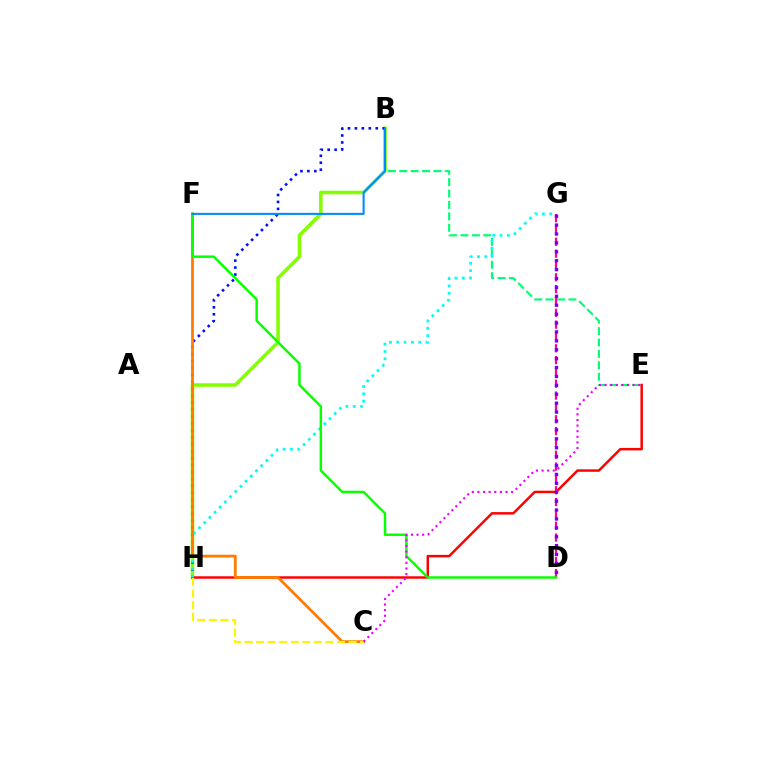{('B', 'H'): [{'color': '#84ff00', 'line_style': 'solid', 'thickness': 2.56}, {'color': '#0010ff', 'line_style': 'dotted', 'thickness': 1.89}], ('B', 'E'): [{'color': '#00ff74', 'line_style': 'dashed', 'thickness': 1.55}], ('E', 'H'): [{'color': '#ff0000', 'line_style': 'solid', 'thickness': 1.78}], ('D', 'G'): [{'color': '#ff0094', 'line_style': 'dashed', 'thickness': 1.61}, {'color': '#7200ff', 'line_style': 'dotted', 'thickness': 2.42}], ('G', 'H'): [{'color': '#00fff6', 'line_style': 'dotted', 'thickness': 1.99}], ('C', 'F'): [{'color': '#ff7c00', 'line_style': 'solid', 'thickness': 2.01}], ('D', 'F'): [{'color': '#08ff00', 'line_style': 'solid', 'thickness': 1.77}], ('C', 'H'): [{'color': '#fcf500', 'line_style': 'dashed', 'thickness': 1.57}], ('C', 'E'): [{'color': '#ee00ff', 'line_style': 'dotted', 'thickness': 1.53}], ('B', 'F'): [{'color': '#008cff', 'line_style': 'solid', 'thickness': 1.5}]}